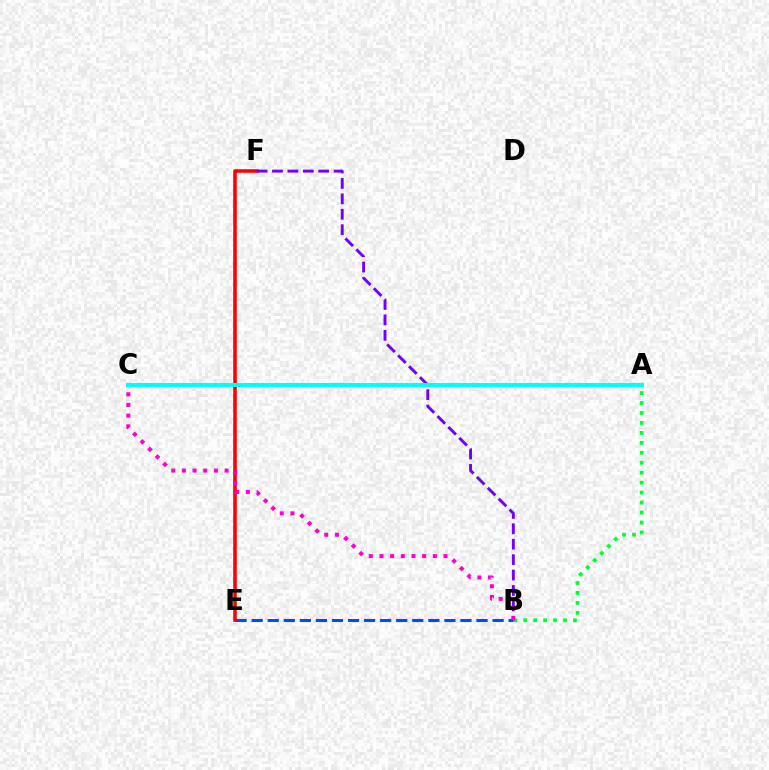{('A', 'B'): [{'color': '#00ff39', 'line_style': 'dotted', 'thickness': 2.71}], ('A', 'C'): [{'color': '#ffbd00', 'line_style': 'solid', 'thickness': 1.76}, {'color': '#84ff00', 'line_style': 'dashed', 'thickness': 2.02}, {'color': '#00fff6', 'line_style': 'solid', 'thickness': 2.89}], ('B', 'E'): [{'color': '#004bff', 'line_style': 'dashed', 'thickness': 2.18}], ('E', 'F'): [{'color': '#ff0000', 'line_style': 'solid', 'thickness': 2.56}], ('B', 'F'): [{'color': '#7200ff', 'line_style': 'dashed', 'thickness': 2.09}], ('B', 'C'): [{'color': '#ff00cf', 'line_style': 'dotted', 'thickness': 2.9}]}